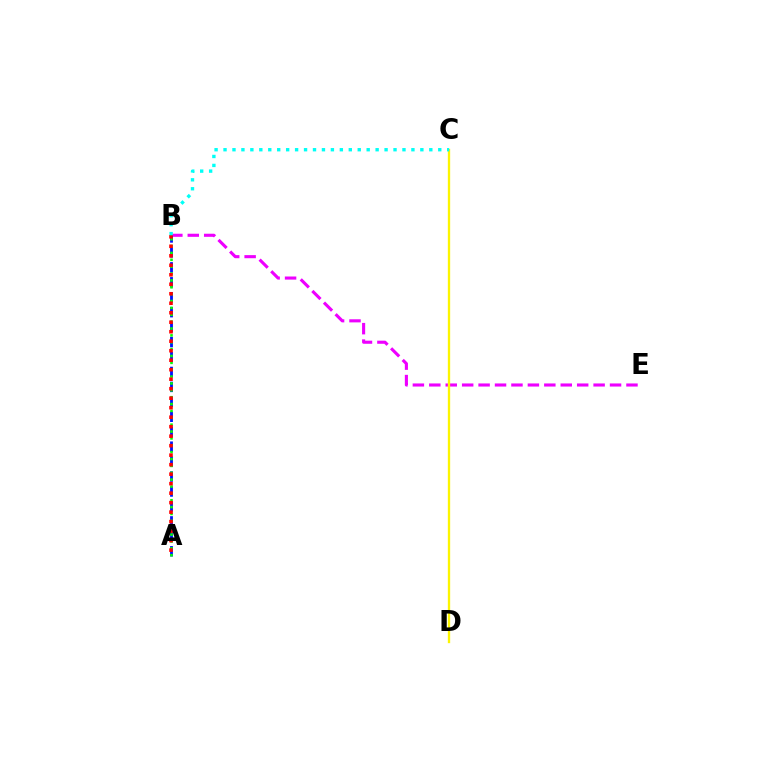{('B', 'E'): [{'color': '#ee00ff', 'line_style': 'dashed', 'thickness': 2.23}], ('A', 'B'): [{'color': '#0010ff', 'line_style': 'dashed', 'thickness': 2.03}, {'color': '#08ff00', 'line_style': 'dotted', 'thickness': 1.87}, {'color': '#ff0000', 'line_style': 'dotted', 'thickness': 2.58}], ('C', 'D'): [{'color': '#fcf500', 'line_style': 'solid', 'thickness': 1.68}], ('B', 'C'): [{'color': '#00fff6', 'line_style': 'dotted', 'thickness': 2.43}]}